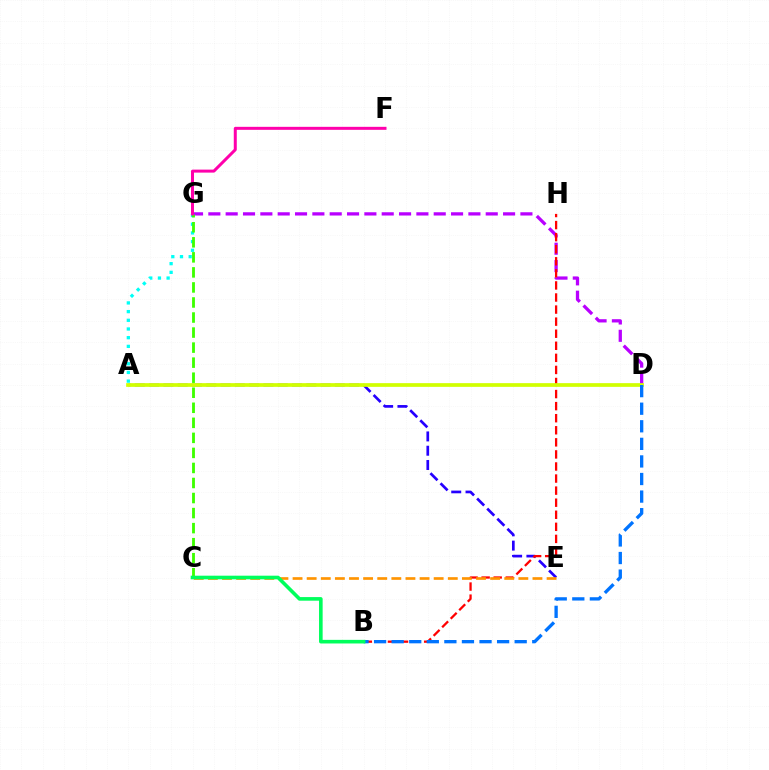{('A', 'E'): [{'color': '#2500ff', 'line_style': 'dashed', 'thickness': 1.94}], ('D', 'G'): [{'color': '#b900ff', 'line_style': 'dashed', 'thickness': 2.36}], ('B', 'H'): [{'color': '#ff0000', 'line_style': 'dashed', 'thickness': 1.64}], ('A', 'D'): [{'color': '#d1ff00', 'line_style': 'solid', 'thickness': 2.67}], ('C', 'E'): [{'color': '#ff9400', 'line_style': 'dashed', 'thickness': 1.92}], ('B', 'D'): [{'color': '#0074ff', 'line_style': 'dashed', 'thickness': 2.39}], ('A', 'G'): [{'color': '#00fff6', 'line_style': 'dotted', 'thickness': 2.36}], ('C', 'G'): [{'color': '#3dff00', 'line_style': 'dashed', 'thickness': 2.04}], ('B', 'C'): [{'color': '#00ff5c', 'line_style': 'solid', 'thickness': 2.6}], ('F', 'G'): [{'color': '#ff00ac', 'line_style': 'solid', 'thickness': 2.16}]}